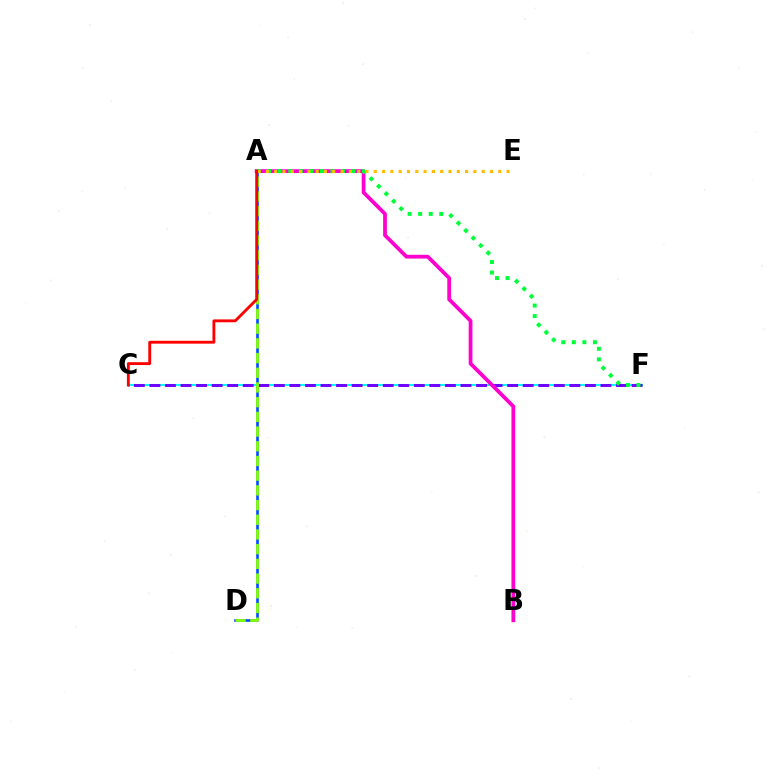{('A', 'D'): [{'color': '#004bff', 'line_style': 'solid', 'thickness': 1.89}, {'color': '#84ff00', 'line_style': 'dashed', 'thickness': 2.0}], ('C', 'F'): [{'color': '#00fff6', 'line_style': 'solid', 'thickness': 1.51}, {'color': '#7200ff', 'line_style': 'dashed', 'thickness': 2.11}], ('A', 'B'): [{'color': '#ff00cf', 'line_style': 'solid', 'thickness': 2.71}], ('A', 'F'): [{'color': '#00ff39', 'line_style': 'dotted', 'thickness': 2.86}], ('A', 'E'): [{'color': '#ffbd00', 'line_style': 'dotted', 'thickness': 2.26}], ('A', 'C'): [{'color': '#ff0000', 'line_style': 'solid', 'thickness': 2.06}]}